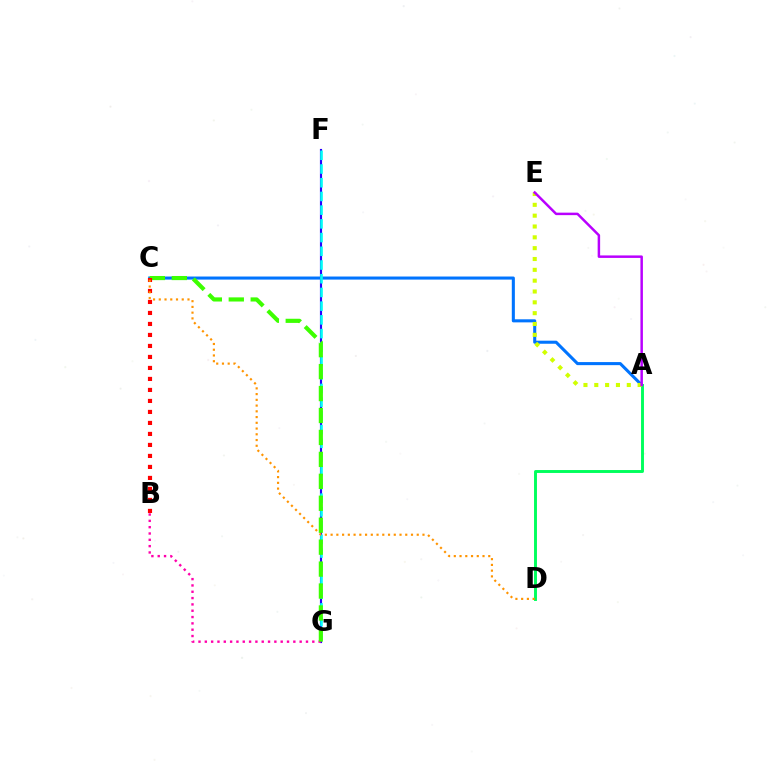{('F', 'G'): [{'color': '#2500ff', 'line_style': 'solid', 'thickness': 1.55}, {'color': '#00fff6', 'line_style': 'dashed', 'thickness': 1.86}], ('B', 'G'): [{'color': '#ff00ac', 'line_style': 'dotted', 'thickness': 1.72}], ('A', 'C'): [{'color': '#0074ff', 'line_style': 'solid', 'thickness': 2.21}], ('A', 'D'): [{'color': '#00ff5c', 'line_style': 'solid', 'thickness': 2.11}], ('A', 'E'): [{'color': '#d1ff00', 'line_style': 'dotted', 'thickness': 2.94}, {'color': '#b900ff', 'line_style': 'solid', 'thickness': 1.79}], ('C', 'G'): [{'color': '#3dff00', 'line_style': 'dashed', 'thickness': 2.98}], ('B', 'C'): [{'color': '#ff0000', 'line_style': 'dotted', 'thickness': 2.99}], ('C', 'D'): [{'color': '#ff9400', 'line_style': 'dotted', 'thickness': 1.56}]}